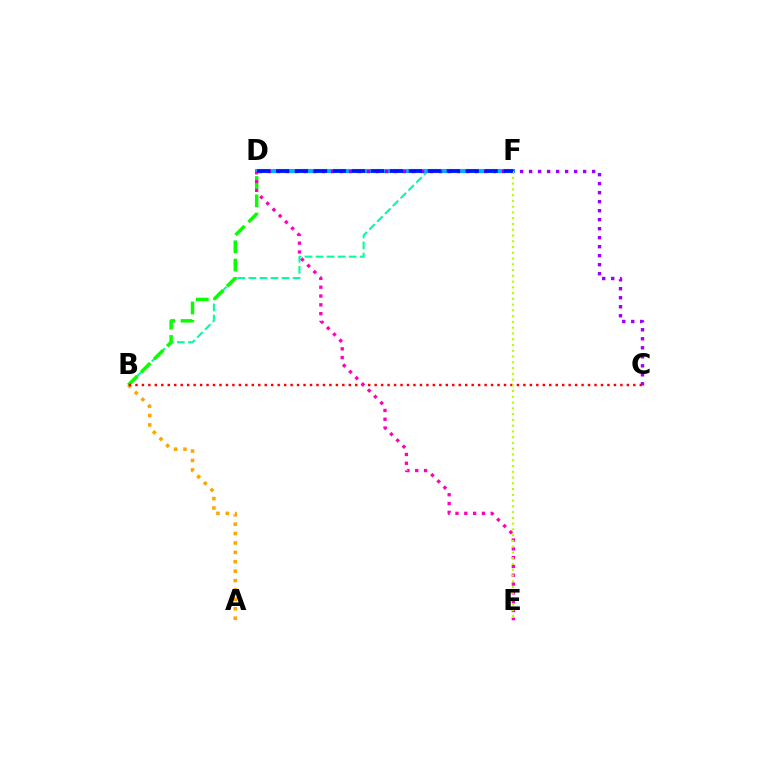{('B', 'F'): [{'color': '#00ff9d', 'line_style': 'dashed', 'thickness': 1.5}], ('B', 'D'): [{'color': '#08ff00', 'line_style': 'dashed', 'thickness': 2.48}], ('A', 'B'): [{'color': '#ffa500', 'line_style': 'dotted', 'thickness': 2.55}], ('D', 'F'): [{'color': '#00b5ff', 'line_style': 'solid', 'thickness': 2.96}, {'color': '#0010ff', 'line_style': 'dashed', 'thickness': 2.58}], ('B', 'C'): [{'color': '#ff0000', 'line_style': 'dotted', 'thickness': 1.76}], ('C', 'D'): [{'color': '#9b00ff', 'line_style': 'dotted', 'thickness': 2.45}], ('D', 'E'): [{'color': '#ff00bd', 'line_style': 'dotted', 'thickness': 2.39}], ('E', 'F'): [{'color': '#b3ff00', 'line_style': 'dotted', 'thickness': 1.57}]}